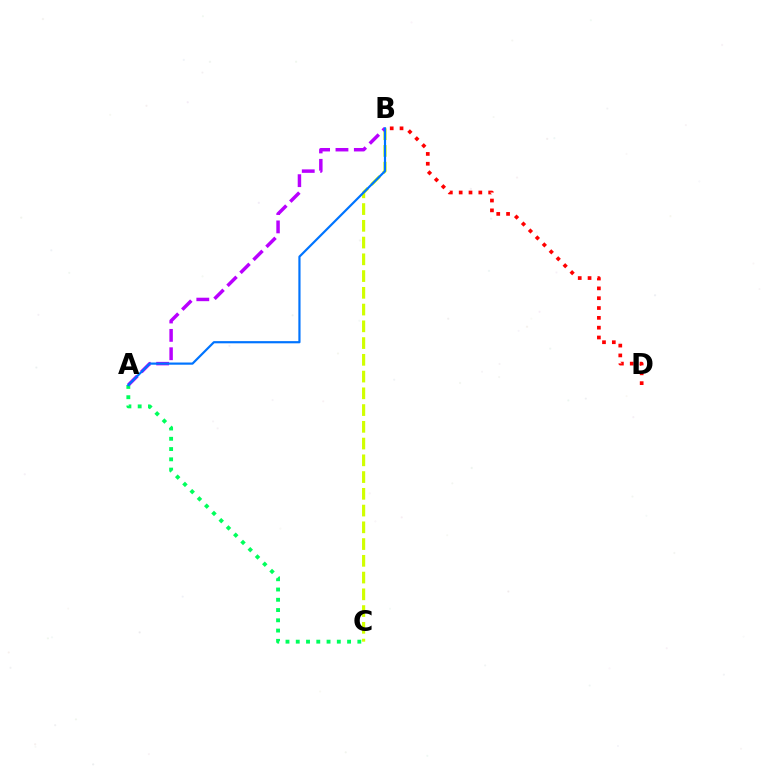{('B', 'C'): [{'color': '#d1ff00', 'line_style': 'dashed', 'thickness': 2.28}], ('A', 'C'): [{'color': '#00ff5c', 'line_style': 'dotted', 'thickness': 2.79}], ('A', 'B'): [{'color': '#b900ff', 'line_style': 'dashed', 'thickness': 2.5}, {'color': '#0074ff', 'line_style': 'solid', 'thickness': 1.58}], ('B', 'D'): [{'color': '#ff0000', 'line_style': 'dotted', 'thickness': 2.67}]}